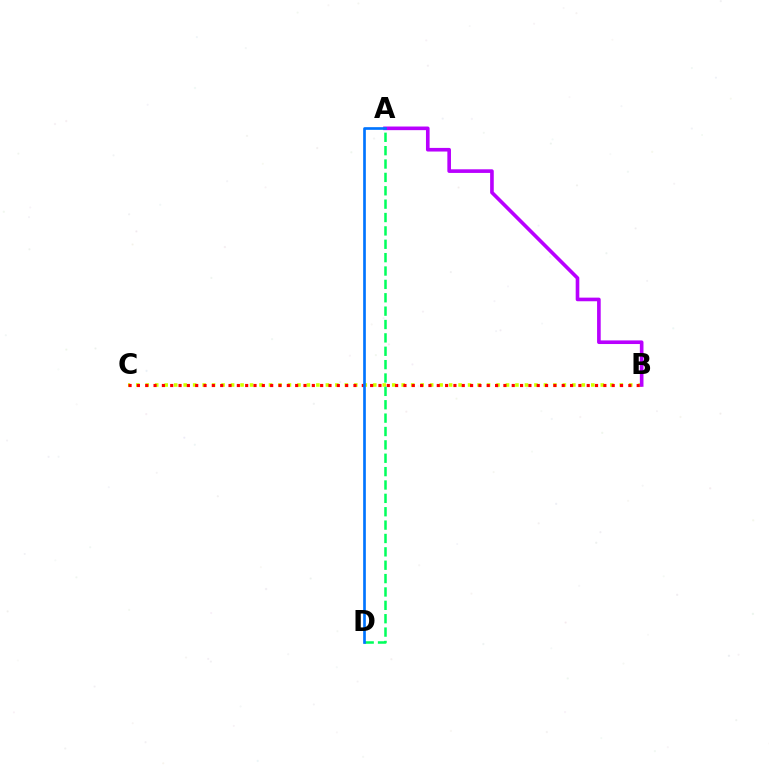{('B', 'C'): [{'color': '#d1ff00', 'line_style': 'dotted', 'thickness': 2.58}, {'color': '#ff0000', 'line_style': 'dotted', 'thickness': 2.26}], ('A', 'D'): [{'color': '#00ff5c', 'line_style': 'dashed', 'thickness': 1.82}, {'color': '#0074ff', 'line_style': 'solid', 'thickness': 1.92}], ('A', 'B'): [{'color': '#b900ff', 'line_style': 'solid', 'thickness': 2.61}]}